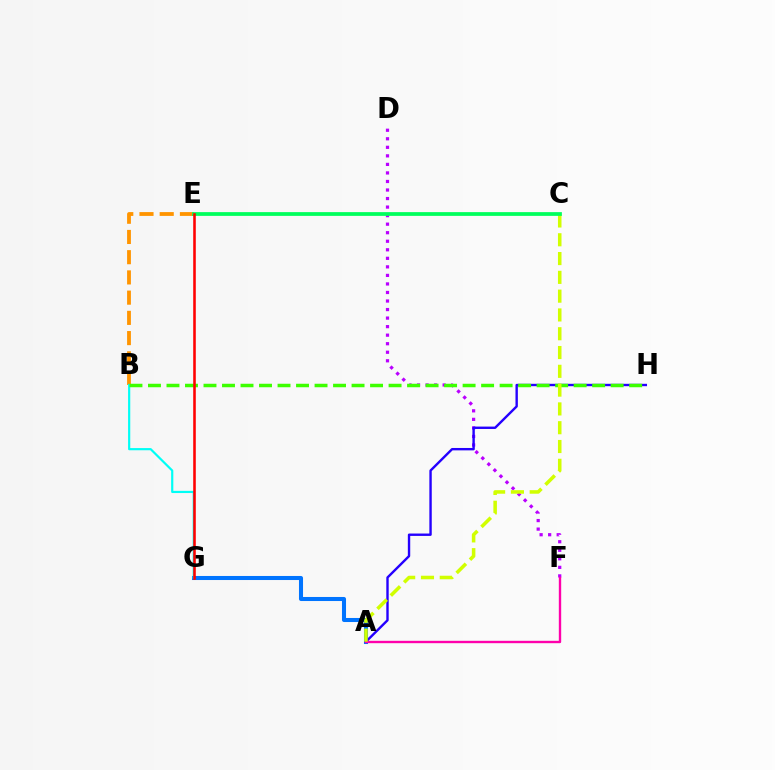{('B', 'E'): [{'color': '#ff9400', 'line_style': 'dashed', 'thickness': 2.75}], ('D', 'F'): [{'color': '#b900ff', 'line_style': 'dotted', 'thickness': 2.32}], ('A', 'G'): [{'color': '#0074ff', 'line_style': 'solid', 'thickness': 2.92}], ('A', 'H'): [{'color': '#2500ff', 'line_style': 'solid', 'thickness': 1.72}], ('B', 'G'): [{'color': '#00fff6', 'line_style': 'solid', 'thickness': 1.58}], ('B', 'H'): [{'color': '#3dff00', 'line_style': 'dashed', 'thickness': 2.51}], ('A', 'F'): [{'color': '#ff00ac', 'line_style': 'solid', 'thickness': 1.7}], ('A', 'C'): [{'color': '#d1ff00', 'line_style': 'dashed', 'thickness': 2.55}], ('C', 'E'): [{'color': '#00ff5c', 'line_style': 'solid', 'thickness': 2.7}], ('E', 'G'): [{'color': '#ff0000', 'line_style': 'solid', 'thickness': 1.85}]}